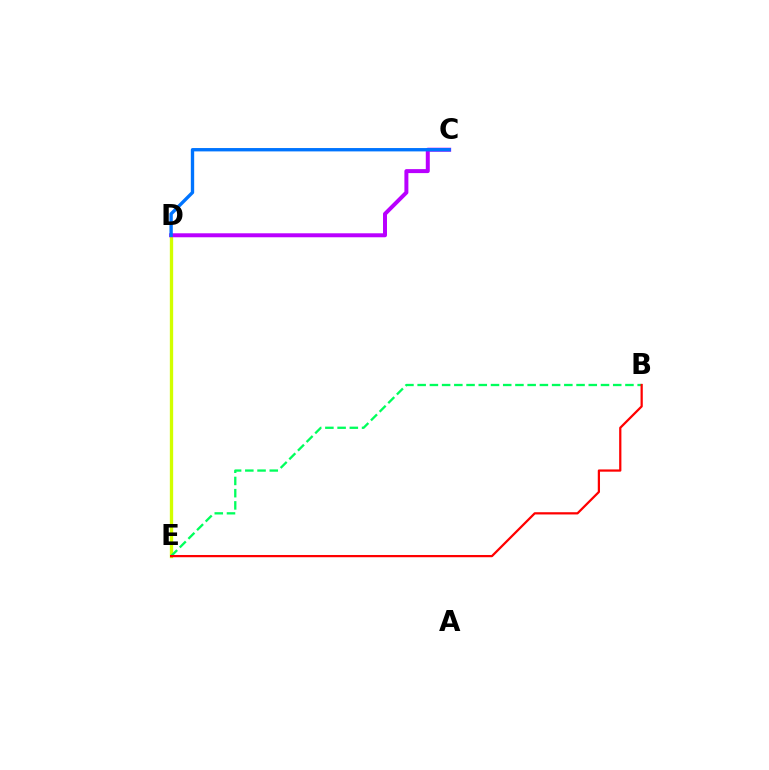{('D', 'E'): [{'color': '#d1ff00', 'line_style': 'solid', 'thickness': 2.39}], ('B', 'E'): [{'color': '#00ff5c', 'line_style': 'dashed', 'thickness': 1.66}, {'color': '#ff0000', 'line_style': 'solid', 'thickness': 1.61}], ('C', 'D'): [{'color': '#b900ff', 'line_style': 'solid', 'thickness': 2.87}, {'color': '#0074ff', 'line_style': 'solid', 'thickness': 2.41}]}